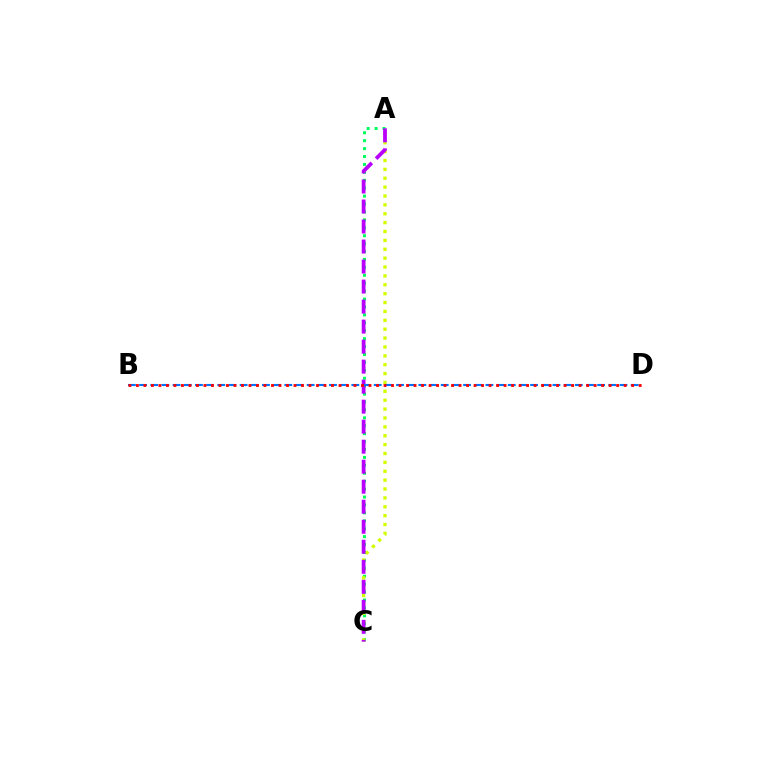{('A', 'C'): [{'color': '#00ff5c', 'line_style': 'dotted', 'thickness': 2.15}, {'color': '#d1ff00', 'line_style': 'dotted', 'thickness': 2.41}, {'color': '#b900ff', 'line_style': 'dashed', 'thickness': 2.72}], ('B', 'D'): [{'color': '#0074ff', 'line_style': 'dashed', 'thickness': 1.52}, {'color': '#ff0000', 'line_style': 'dotted', 'thickness': 2.04}]}